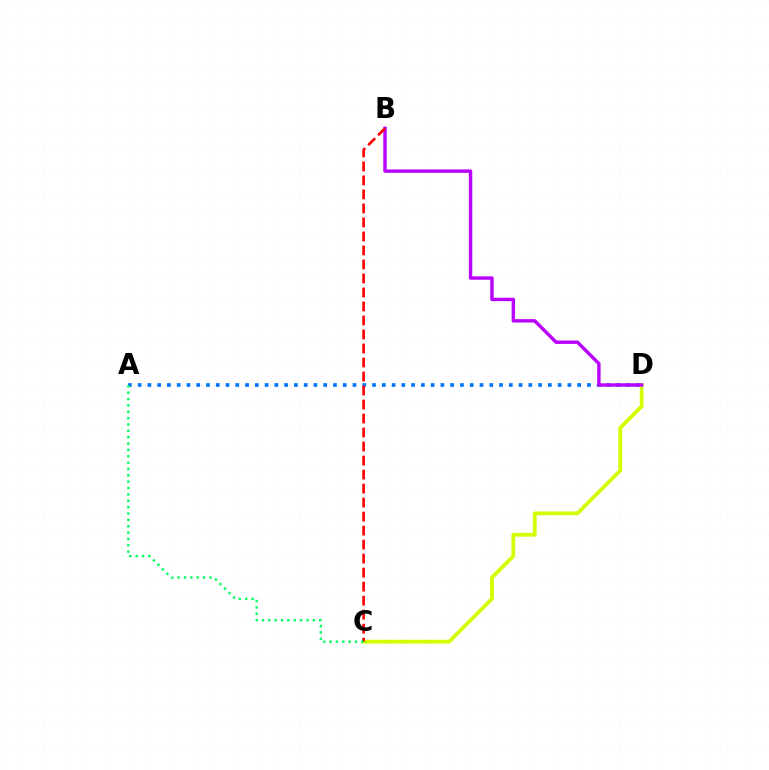{('A', 'D'): [{'color': '#0074ff', 'line_style': 'dotted', 'thickness': 2.65}], ('C', 'D'): [{'color': '#d1ff00', 'line_style': 'solid', 'thickness': 2.73}], ('B', 'D'): [{'color': '#b900ff', 'line_style': 'solid', 'thickness': 2.45}], ('B', 'C'): [{'color': '#ff0000', 'line_style': 'dashed', 'thickness': 1.9}], ('A', 'C'): [{'color': '#00ff5c', 'line_style': 'dotted', 'thickness': 1.73}]}